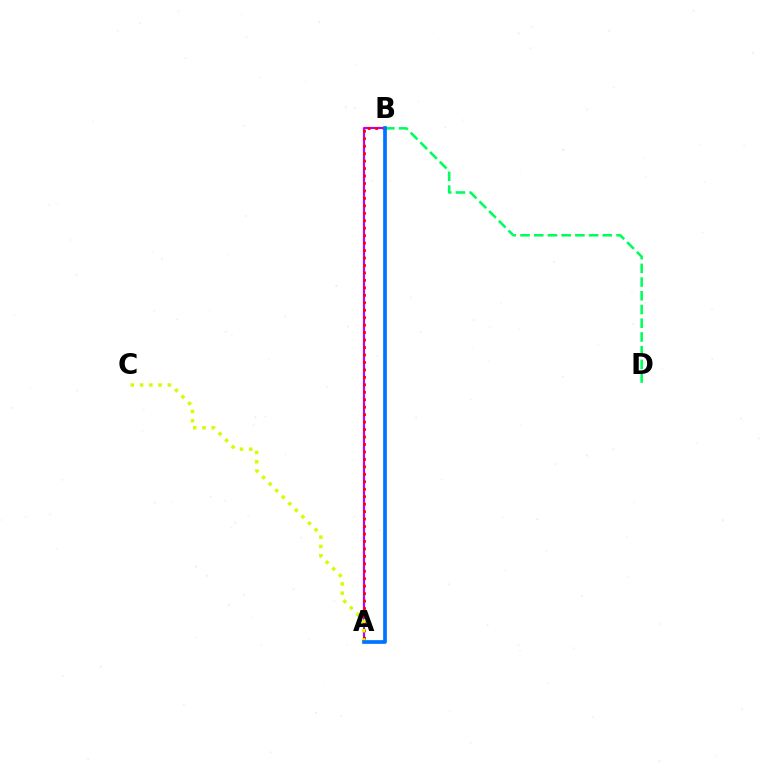{('A', 'B'): [{'color': '#b900ff', 'line_style': 'solid', 'thickness': 1.56}, {'color': '#ff0000', 'line_style': 'dotted', 'thickness': 2.03}, {'color': '#0074ff', 'line_style': 'solid', 'thickness': 2.67}], ('B', 'D'): [{'color': '#00ff5c', 'line_style': 'dashed', 'thickness': 1.86}], ('A', 'C'): [{'color': '#d1ff00', 'line_style': 'dotted', 'thickness': 2.52}]}